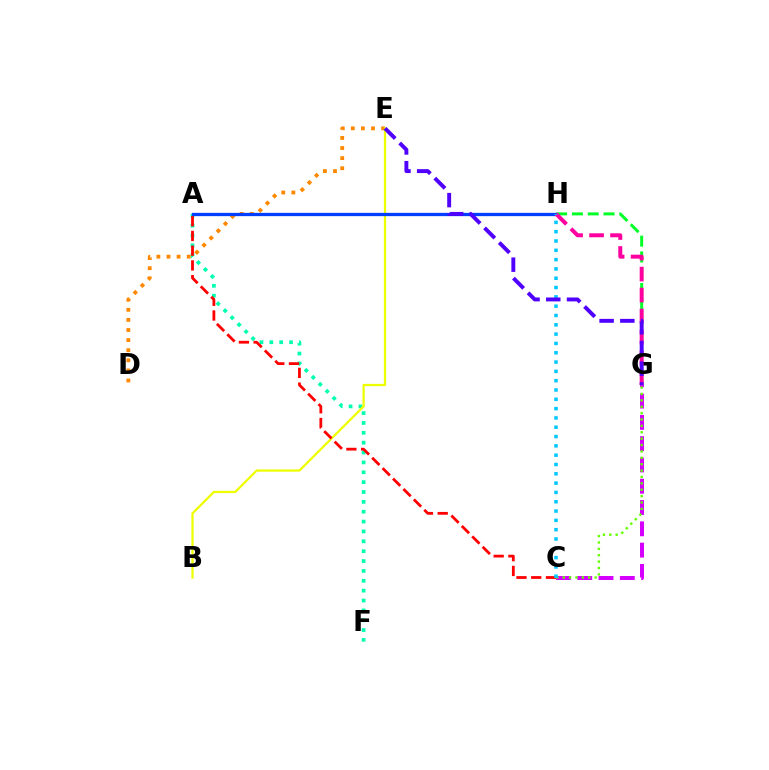{('C', 'G'): [{'color': '#d600ff', 'line_style': 'dashed', 'thickness': 2.89}, {'color': '#66ff00', 'line_style': 'dotted', 'thickness': 1.73}], ('A', 'F'): [{'color': '#00ffaf', 'line_style': 'dotted', 'thickness': 2.68}], ('D', 'E'): [{'color': '#ff8800', 'line_style': 'dotted', 'thickness': 2.74}], ('G', 'H'): [{'color': '#00ff27', 'line_style': 'dashed', 'thickness': 2.15}, {'color': '#ff00a0', 'line_style': 'dashed', 'thickness': 2.85}], ('B', 'E'): [{'color': '#eeff00', 'line_style': 'solid', 'thickness': 1.63}], ('A', 'H'): [{'color': '#003fff', 'line_style': 'solid', 'thickness': 2.37}], ('A', 'C'): [{'color': '#ff0000', 'line_style': 'dashed', 'thickness': 2.0}], ('C', 'H'): [{'color': '#00c7ff', 'line_style': 'dotted', 'thickness': 2.53}], ('E', 'G'): [{'color': '#4f00ff', 'line_style': 'dashed', 'thickness': 2.82}]}